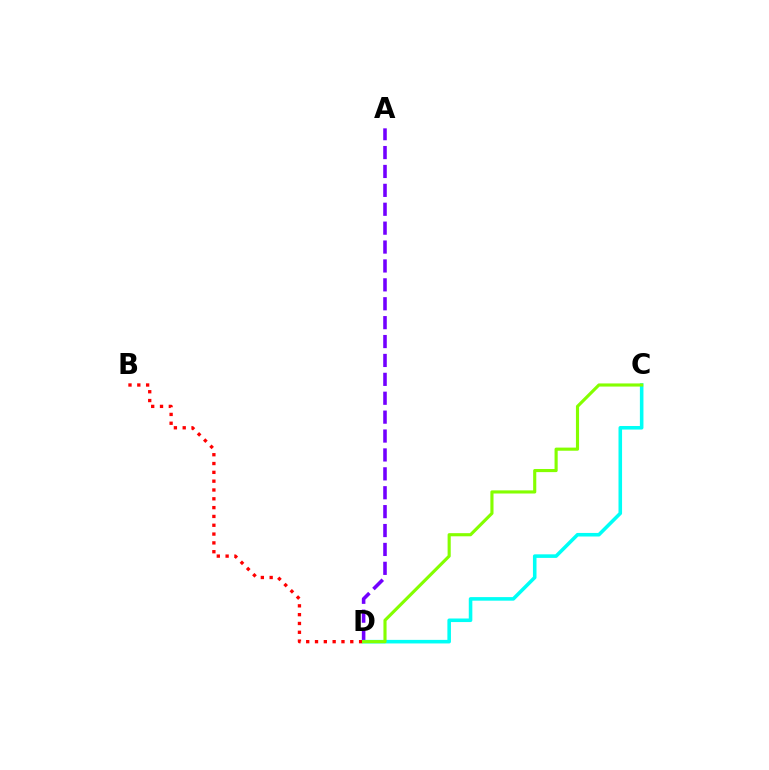{('A', 'D'): [{'color': '#7200ff', 'line_style': 'dashed', 'thickness': 2.57}], ('C', 'D'): [{'color': '#00fff6', 'line_style': 'solid', 'thickness': 2.57}, {'color': '#84ff00', 'line_style': 'solid', 'thickness': 2.25}], ('B', 'D'): [{'color': '#ff0000', 'line_style': 'dotted', 'thickness': 2.4}]}